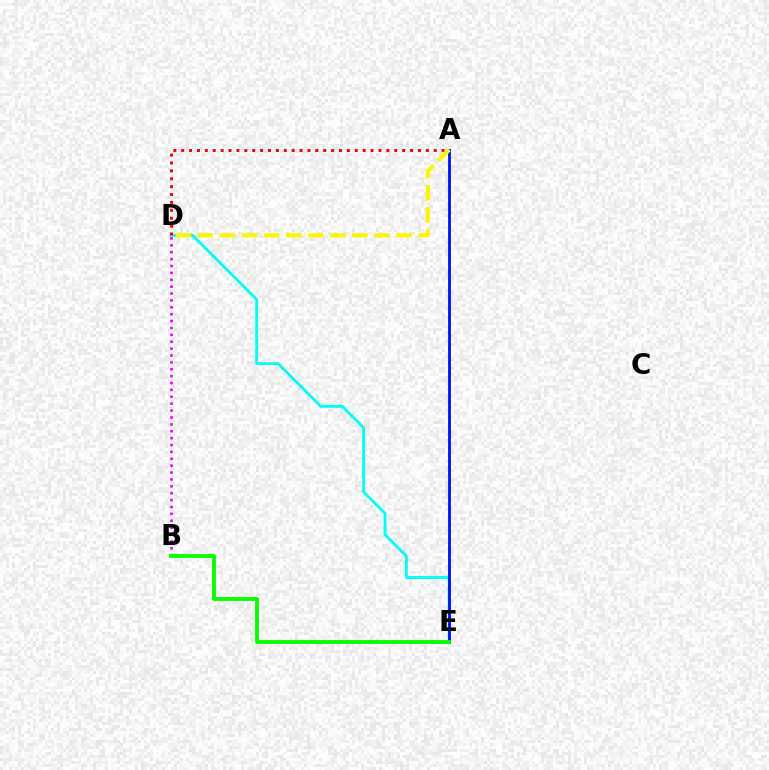{('D', 'E'): [{'color': '#00fff6', 'line_style': 'solid', 'thickness': 2.06}], ('B', 'D'): [{'color': '#ee00ff', 'line_style': 'dotted', 'thickness': 1.87}], ('A', 'E'): [{'color': '#0010ff', 'line_style': 'solid', 'thickness': 2.02}], ('A', 'D'): [{'color': '#ff0000', 'line_style': 'dotted', 'thickness': 2.14}, {'color': '#fcf500', 'line_style': 'dashed', 'thickness': 3.0}], ('B', 'E'): [{'color': '#08ff00', 'line_style': 'solid', 'thickness': 2.77}]}